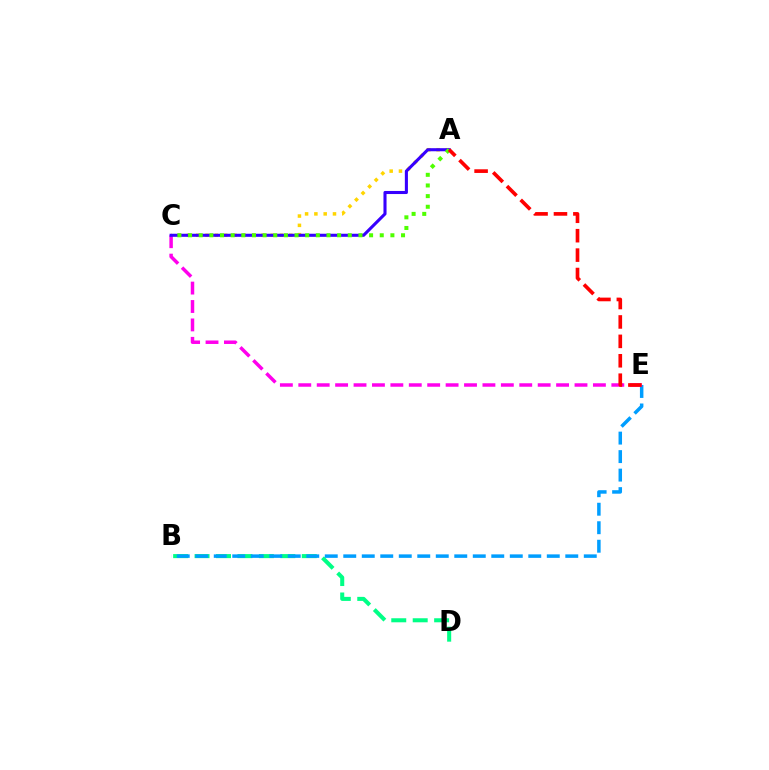{('A', 'C'): [{'color': '#ffd500', 'line_style': 'dotted', 'thickness': 2.53}, {'color': '#3700ff', 'line_style': 'solid', 'thickness': 2.22}, {'color': '#4fff00', 'line_style': 'dotted', 'thickness': 2.89}], ('B', 'D'): [{'color': '#00ff86', 'line_style': 'dashed', 'thickness': 2.91}], ('B', 'E'): [{'color': '#009eff', 'line_style': 'dashed', 'thickness': 2.51}], ('C', 'E'): [{'color': '#ff00ed', 'line_style': 'dashed', 'thickness': 2.5}], ('A', 'E'): [{'color': '#ff0000', 'line_style': 'dashed', 'thickness': 2.64}]}